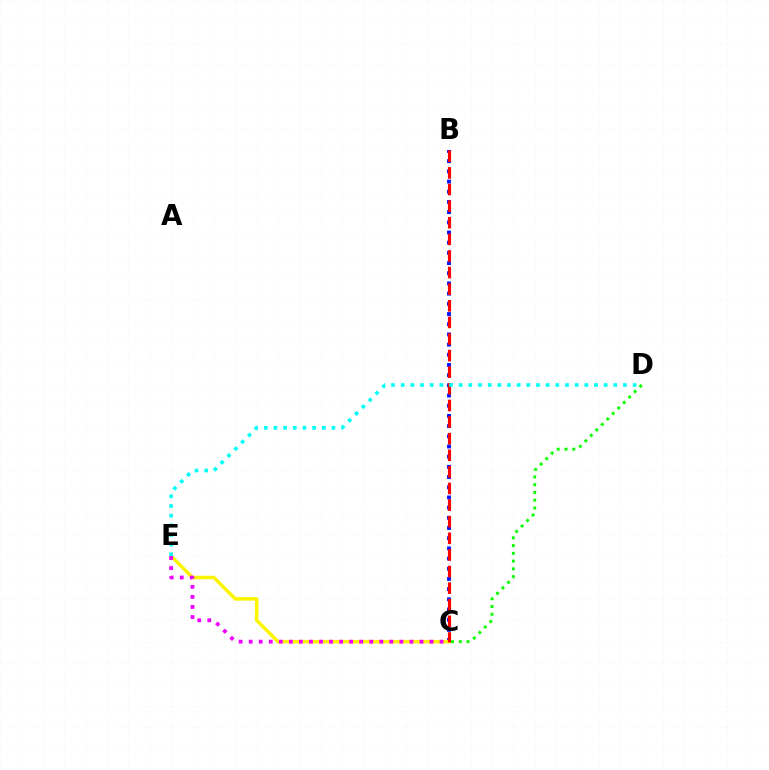{('B', 'C'): [{'color': '#0010ff', 'line_style': 'dotted', 'thickness': 2.77}, {'color': '#ff0000', 'line_style': 'dashed', 'thickness': 2.26}], ('C', 'E'): [{'color': '#fcf500', 'line_style': 'solid', 'thickness': 2.53}, {'color': '#ee00ff', 'line_style': 'dotted', 'thickness': 2.73}], ('D', 'E'): [{'color': '#00fff6', 'line_style': 'dotted', 'thickness': 2.63}], ('C', 'D'): [{'color': '#08ff00', 'line_style': 'dotted', 'thickness': 2.11}]}